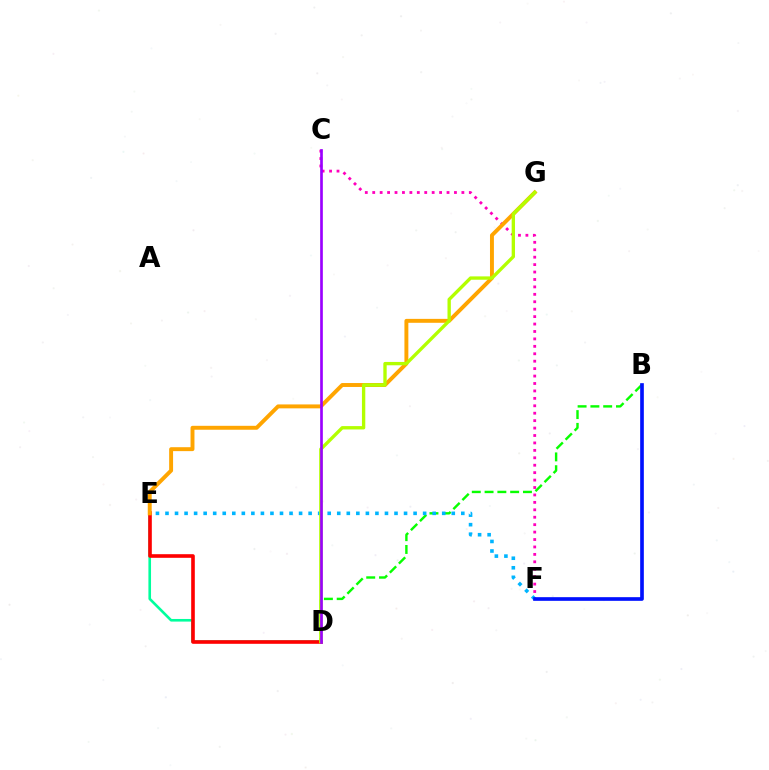{('D', 'E'): [{'color': '#00ff9d', 'line_style': 'solid', 'thickness': 1.89}, {'color': '#ff0000', 'line_style': 'solid', 'thickness': 2.61}], ('B', 'D'): [{'color': '#08ff00', 'line_style': 'dashed', 'thickness': 1.74}], ('C', 'F'): [{'color': '#ff00bd', 'line_style': 'dotted', 'thickness': 2.02}], ('E', 'F'): [{'color': '#00b5ff', 'line_style': 'dotted', 'thickness': 2.59}], ('E', 'G'): [{'color': '#ffa500', 'line_style': 'solid', 'thickness': 2.83}], ('B', 'F'): [{'color': '#0010ff', 'line_style': 'solid', 'thickness': 2.64}], ('D', 'G'): [{'color': '#b3ff00', 'line_style': 'solid', 'thickness': 2.41}], ('C', 'D'): [{'color': '#9b00ff', 'line_style': 'solid', 'thickness': 1.93}]}